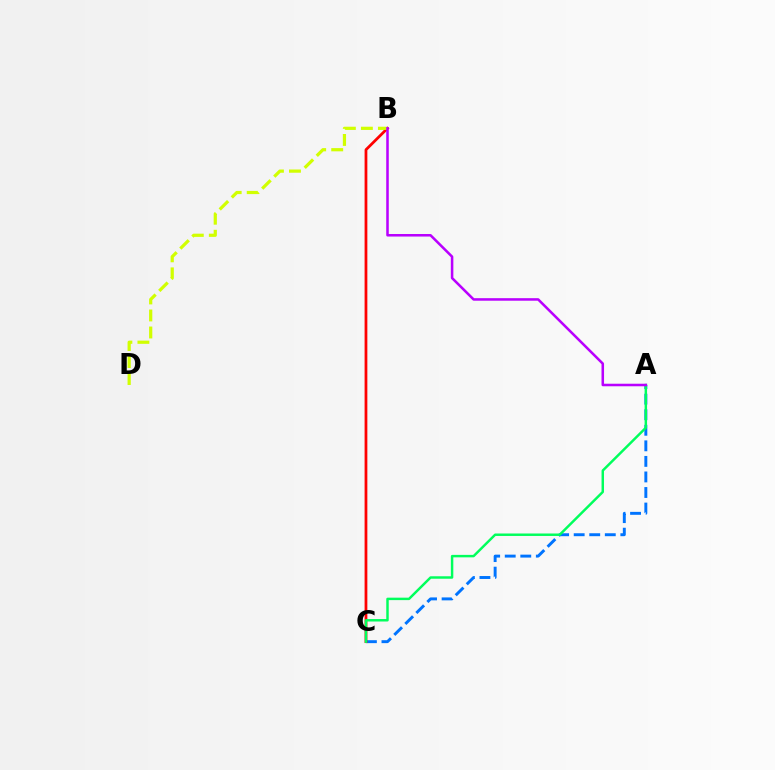{('A', 'C'): [{'color': '#0074ff', 'line_style': 'dashed', 'thickness': 2.11}, {'color': '#00ff5c', 'line_style': 'solid', 'thickness': 1.77}], ('B', 'C'): [{'color': '#ff0000', 'line_style': 'solid', 'thickness': 1.99}], ('B', 'D'): [{'color': '#d1ff00', 'line_style': 'dashed', 'thickness': 2.31}], ('A', 'B'): [{'color': '#b900ff', 'line_style': 'solid', 'thickness': 1.83}]}